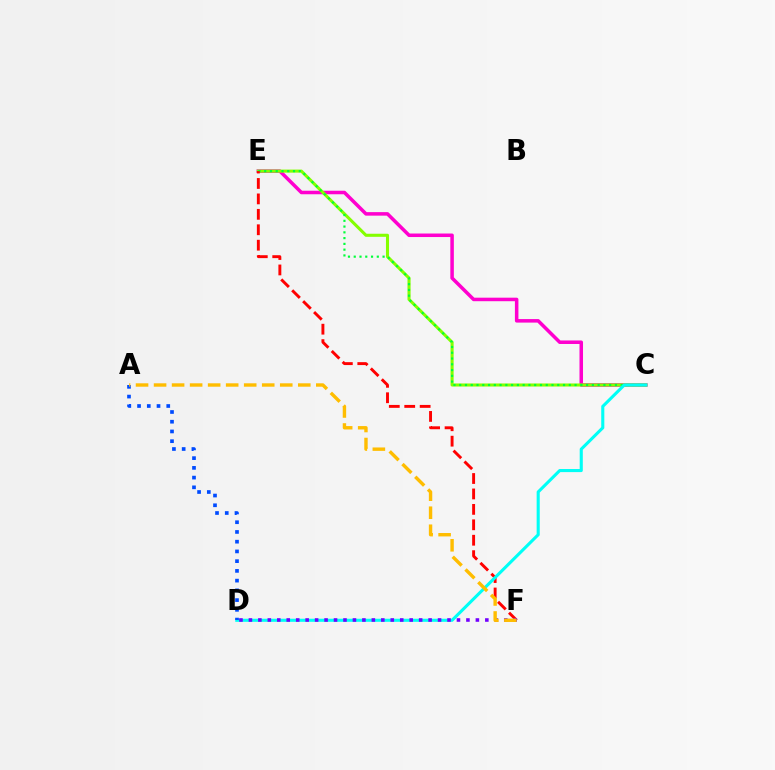{('C', 'E'): [{'color': '#ff00cf', 'line_style': 'solid', 'thickness': 2.54}, {'color': '#84ff00', 'line_style': 'solid', 'thickness': 2.21}, {'color': '#00ff39', 'line_style': 'dotted', 'thickness': 1.57}], ('E', 'F'): [{'color': '#ff0000', 'line_style': 'dashed', 'thickness': 2.1}], ('C', 'D'): [{'color': '#00fff6', 'line_style': 'solid', 'thickness': 2.22}], ('D', 'F'): [{'color': '#7200ff', 'line_style': 'dotted', 'thickness': 2.57}], ('A', 'D'): [{'color': '#004bff', 'line_style': 'dotted', 'thickness': 2.65}], ('A', 'F'): [{'color': '#ffbd00', 'line_style': 'dashed', 'thickness': 2.45}]}